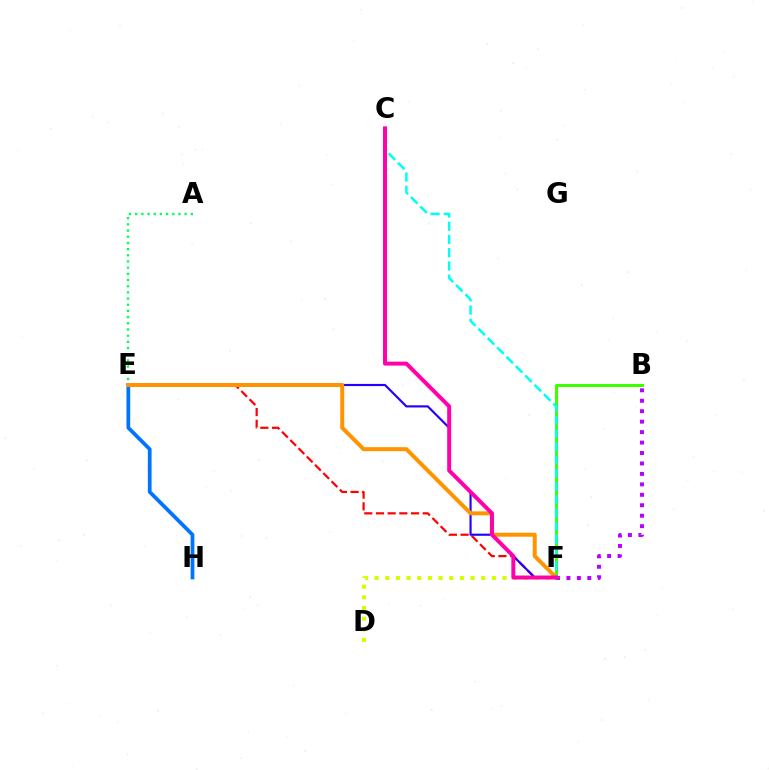{('D', 'F'): [{'color': '#d1ff00', 'line_style': 'dotted', 'thickness': 2.9}], ('B', 'F'): [{'color': '#3dff00', 'line_style': 'solid', 'thickness': 2.16}, {'color': '#b900ff', 'line_style': 'dotted', 'thickness': 2.84}], ('E', 'F'): [{'color': '#ff0000', 'line_style': 'dashed', 'thickness': 1.59}, {'color': '#2500ff', 'line_style': 'solid', 'thickness': 1.56}, {'color': '#ff9400', 'line_style': 'solid', 'thickness': 2.87}], ('A', 'E'): [{'color': '#00ff5c', 'line_style': 'dotted', 'thickness': 1.68}], ('E', 'H'): [{'color': '#0074ff', 'line_style': 'solid', 'thickness': 2.69}], ('C', 'F'): [{'color': '#00fff6', 'line_style': 'dashed', 'thickness': 1.8}, {'color': '#ff00ac', 'line_style': 'solid', 'thickness': 2.85}]}